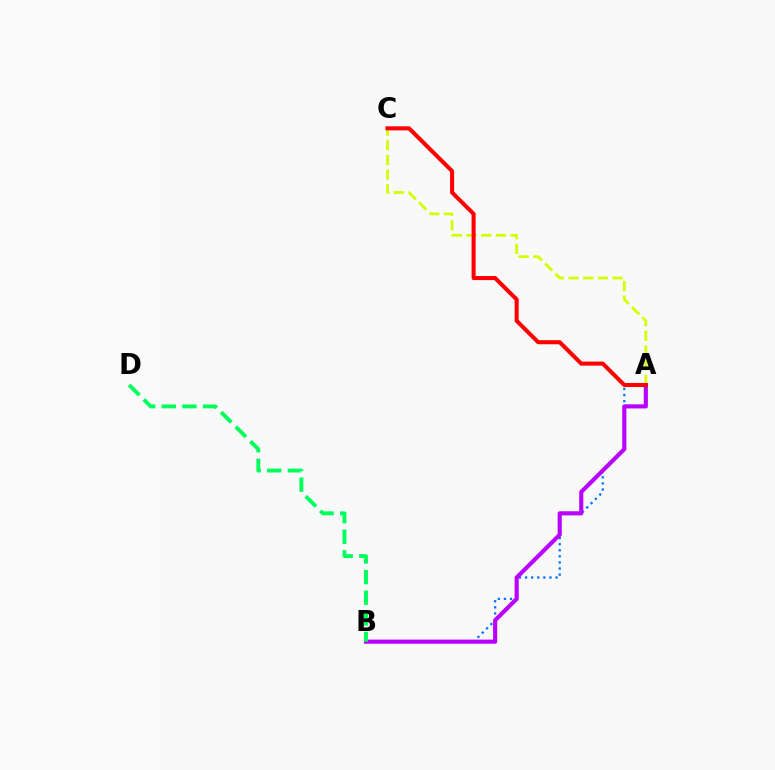{('A', 'B'): [{'color': '#0074ff', 'line_style': 'dotted', 'thickness': 1.65}, {'color': '#b900ff', 'line_style': 'solid', 'thickness': 2.96}], ('B', 'D'): [{'color': '#00ff5c', 'line_style': 'dashed', 'thickness': 2.8}], ('A', 'C'): [{'color': '#d1ff00', 'line_style': 'dashed', 'thickness': 2.0}, {'color': '#ff0000', 'line_style': 'solid', 'thickness': 2.92}]}